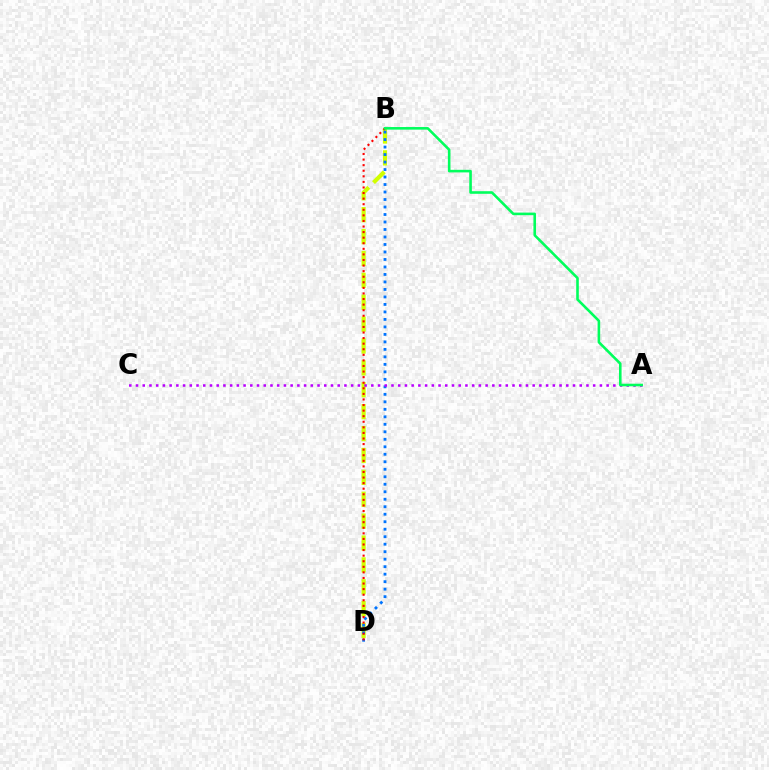{('B', 'D'): [{'color': '#d1ff00', 'line_style': 'dashed', 'thickness': 2.97}, {'color': '#0074ff', 'line_style': 'dotted', 'thickness': 2.04}, {'color': '#ff0000', 'line_style': 'dotted', 'thickness': 1.52}], ('A', 'C'): [{'color': '#b900ff', 'line_style': 'dotted', 'thickness': 1.83}], ('A', 'B'): [{'color': '#00ff5c', 'line_style': 'solid', 'thickness': 1.87}]}